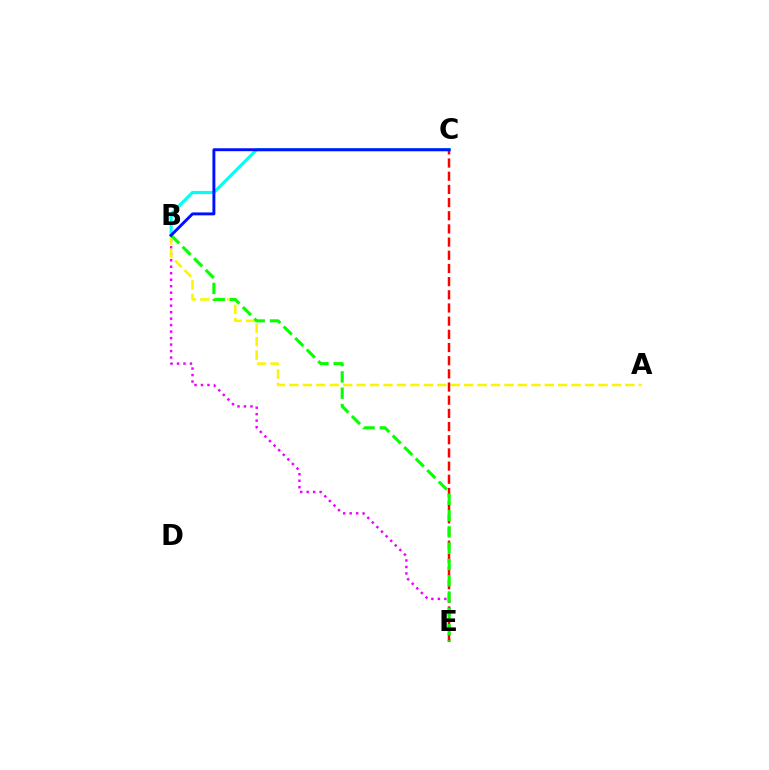{('B', 'C'): [{'color': '#00fff6', 'line_style': 'solid', 'thickness': 2.28}, {'color': '#0010ff', 'line_style': 'solid', 'thickness': 2.1}], ('B', 'E'): [{'color': '#ee00ff', 'line_style': 'dotted', 'thickness': 1.76}, {'color': '#08ff00', 'line_style': 'dashed', 'thickness': 2.21}], ('A', 'B'): [{'color': '#fcf500', 'line_style': 'dashed', 'thickness': 1.83}], ('C', 'E'): [{'color': '#ff0000', 'line_style': 'dashed', 'thickness': 1.79}]}